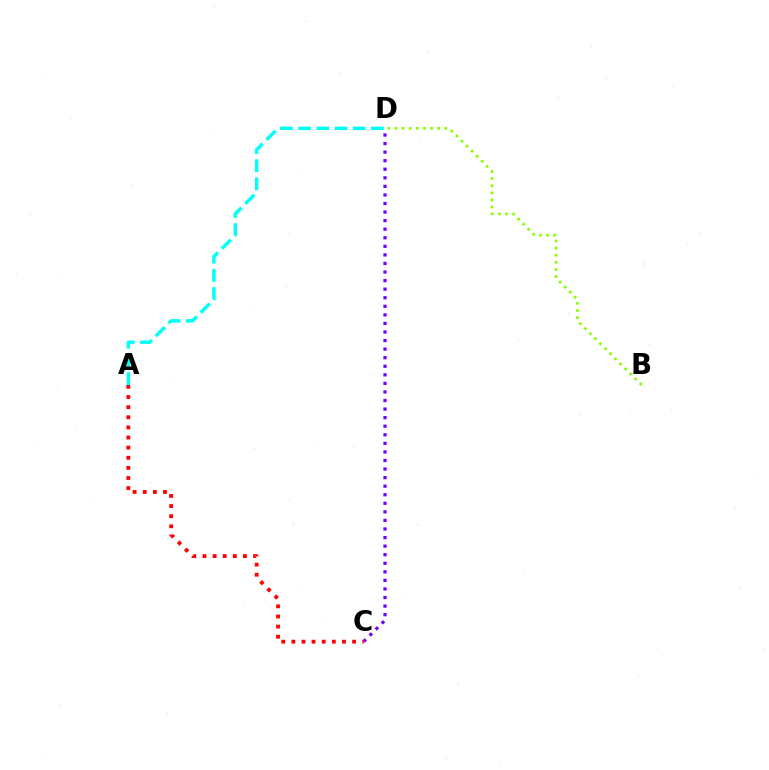{('C', 'D'): [{'color': '#7200ff', 'line_style': 'dotted', 'thickness': 2.33}], ('A', 'C'): [{'color': '#ff0000', 'line_style': 'dotted', 'thickness': 2.75}], ('B', 'D'): [{'color': '#84ff00', 'line_style': 'dotted', 'thickness': 1.94}], ('A', 'D'): [{'color': '#00fff6', 'line_style': 'dashed', 'thickness': 2.47}]}